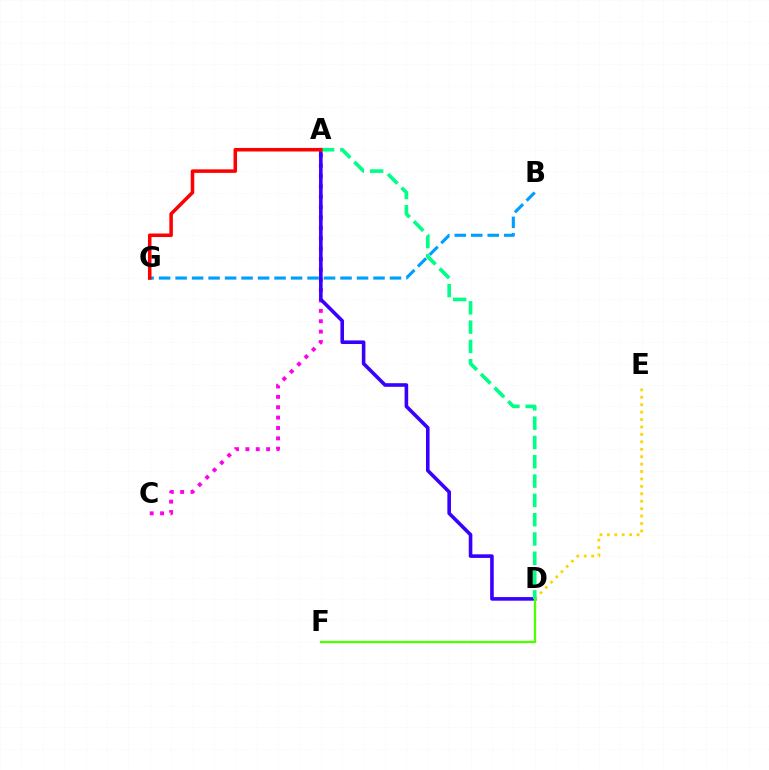{('A', 'C'): [{'color': '#ff00ed', 'line_style': 'dotted', 'thickness': 2.82}], ('B', 'G'): [{'color': '#009eff', 'line_style': 'dashed', 'thickness': 2.24}], ('A', 'D'): [{'color': '#3700ff', 'line_style': 'solid', 'thickness': 2.59}, {'color': '#00ff86', 'line_style': 'dashed', 'thickness': 2.62}], ('D', 'E'): [{'color': '#ffd500', 'line_style': 'dotted', 'thickness': 2.02}], ('D', 'F'): [{'color': '#4fff00', 'line_style': 'solid', 'thickness': 1.67}], ('A', 'G'): [{'color': '#ff0000', 'line_style': 'solid', 'thickness': 2.55}]}